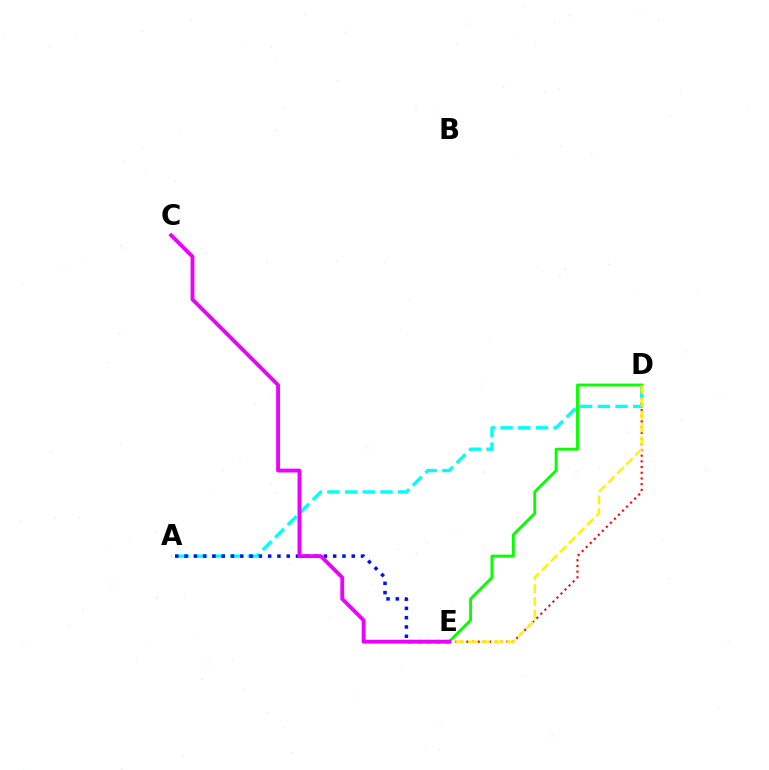{('A', 'D'): [{'color': '#00fff6', 'line_style': 'dashed', 'thickness': 2.4}], ('A', 'E'): [{'color': '#0010ff', 'line_style': 'dotted', 'thickness': 2.52}], ('D', 'E'): [{'color': '#ff0000', 'line_style': 'dotted', 'thickness': 1.55}, {'color': '#08ff00', 'line_style': 'solid', 'thickness': 2.08}, {'color': '#fcf500', 'line_style': 'dashed', 'thickness': 1.74}], ('C', 'E'): [{'color': '#ee00ff', 'line_style': 'solid', 'thickness': 2.77}]}